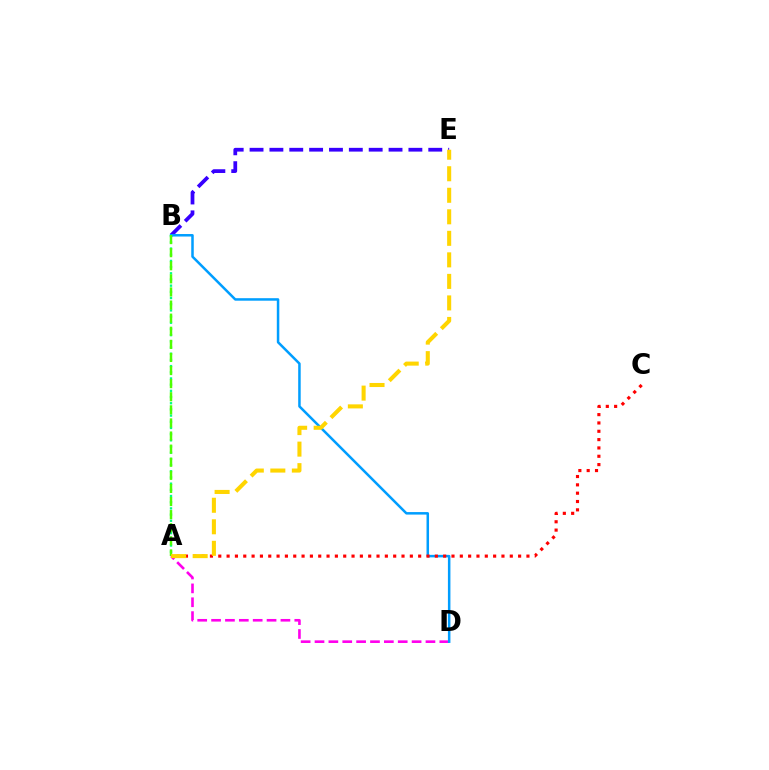{('A', 'B'): [{'color': '#00ff86', 'line_style': 'dotted', 'thickness': 1.68}, {'color': '#4fff00', 'line_style': 'dashed', 'thickness': 1.78}], ('A', 'D'): [{'color': '#ff00ed', 'line_style': 'dashed', 'thickness': 1.88}], ('B', 'E'): [{'color': '#3700ff', 'line_style': 'dashed', 'thickness': 2.7}], ('B', 'D'): [{'color': '#009eff', 'line_style': 'solid', 'thickness': 1.81}], ('A', 'C'): [{'color': '#ff0000', 'line_style': 'dotted', 'thickness': 2.26}], ('A', 'E'): [{'color': '#ffd500', 'line_style': 'dashed', 'thickness': 2.92}]}